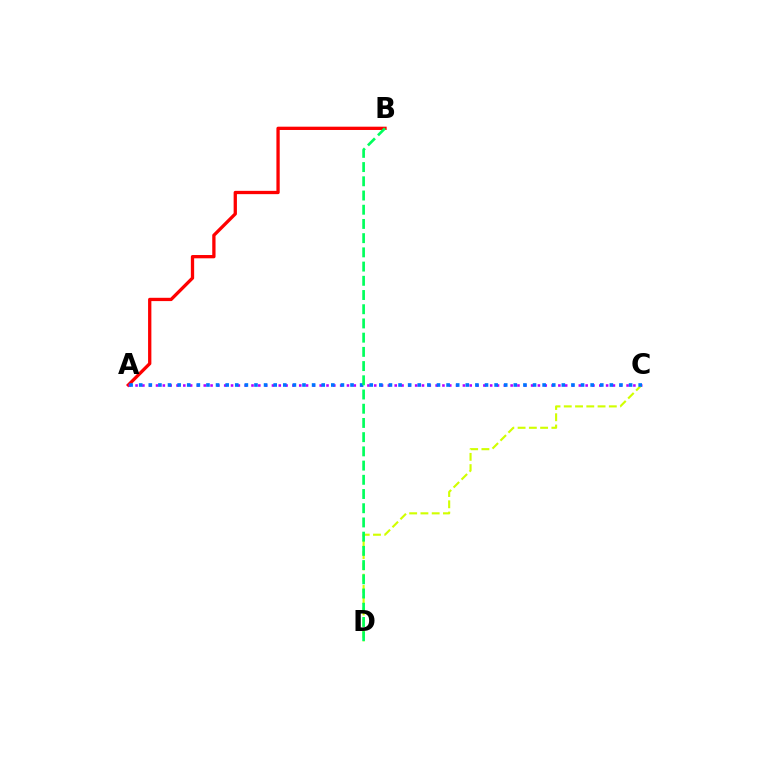{('A', 'B'): [{'color': '#ff0000', 'line_style': 'solid', 'thickness': 2.37}], ('A', 'C'): [{'color': '#b900ff', 'line_style': 'dotted', 'thickness': 1.85}, {'color': '#0074ff', 'line_style': 'dotted', 'thickness': 2.61}], ('C', 'D'): [{'color': '#d1ff00', 'line_style': 'dashed', 'thickness': 1.53}], ('B', 'D'): [{'color': '#00ff5c', 'line_style': 'dashed', 'thickness': 1.93}]}